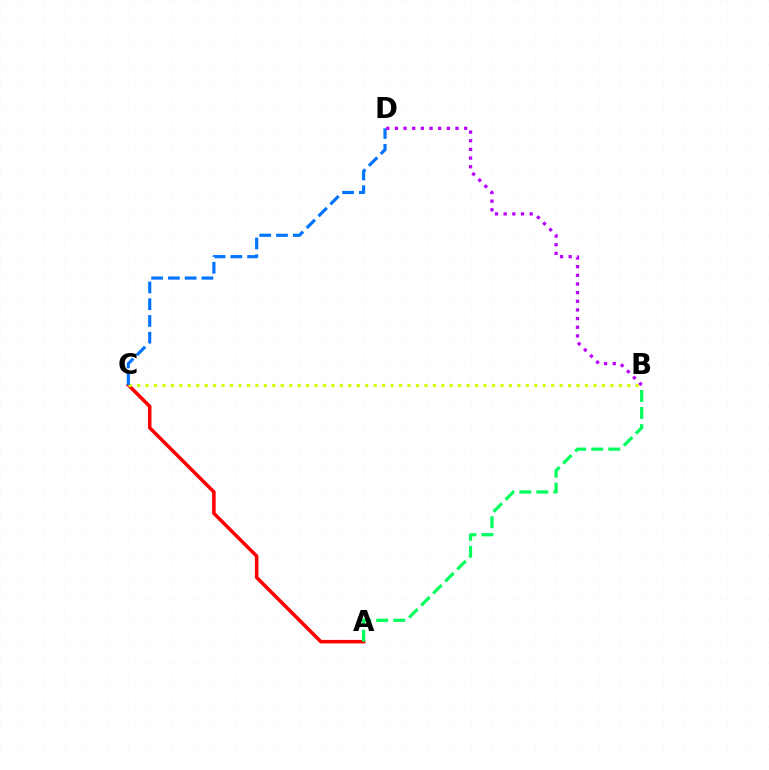{('A', 'C'): [{'color': '#ff0000', 'line_style': 'solid', 'thickness': 2.53}], ('B', 'C'): [{'color': '#d1ff00', 'line_style': 'dotted', 'thickness': 2.3}], ('C', 'D'): [{'color': '#0074ff', 'line_style': 'dashed', 'thickness': 2.28}], ('A', 'B'): [{'color': '#00ff5c', 'line_style': 'dashed', 'thickness': 2.31}], ('B', 'D'): [{'color': '#b900ff', 'line_style': 'dotted', 'thickness': 2.35}]}